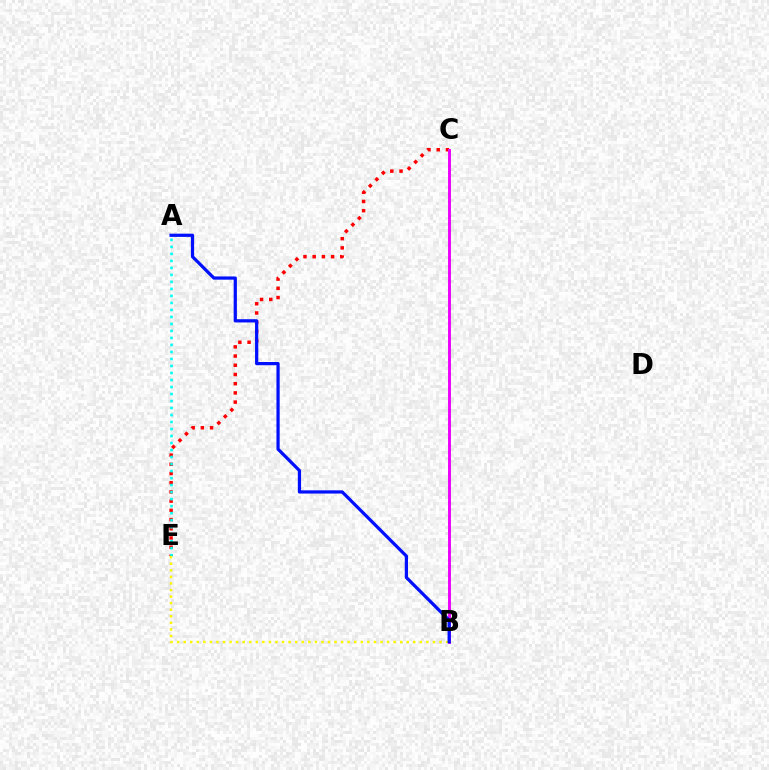{('C', 'E'): [{'color': '#ff0000', 'line_style': 'dotted', 'thickness': 2.5}], ('A', 'E'): [{'color': '#00fff6', 'line_style': 'dotted', 'thickness': 1.9}], ('B', 'C'): [{'color': '#08ff00', 'line_style': 'dotted', 'thickness': 1.94}, {'color': '#ee00ff', 'line_style': 'solid', 'thickness': 2.09}], ('B', 'E'): [{'color': '#fcf500', 'line_style': 'dotted', 'thickness': 1.78}], ('A', 'B'): [{'color': '#0010ff', 'line_style': 'solid', 'thickness': 2.32}]}